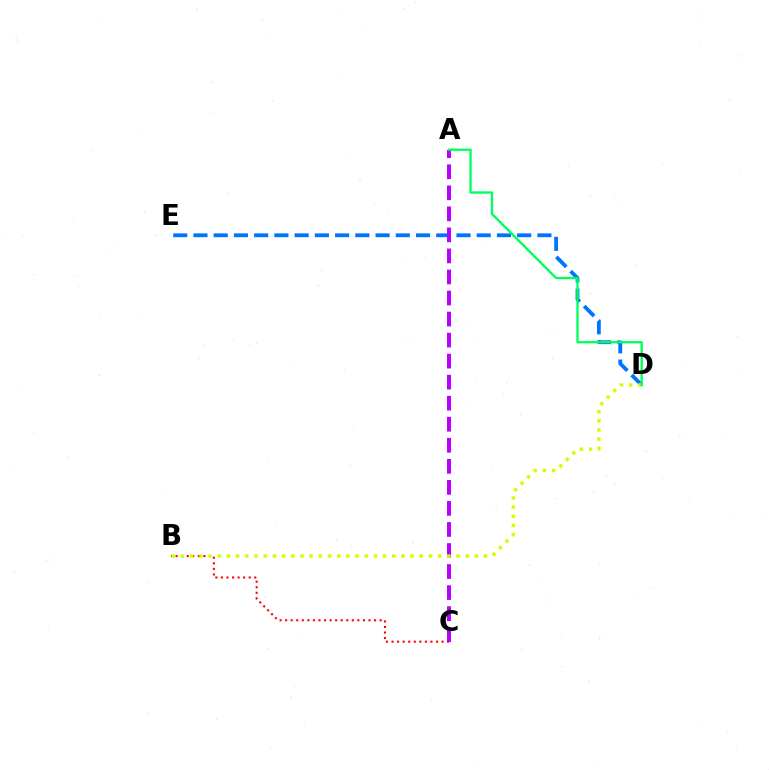{('B', 'C'): [{'color': '#ff0000', 'line_style': 'dotted', 'thickness': 1.51}], ('D', 'E'): [{'color': '#0074ff', 'line_style': 'dashed', 'thickness': 2.75}], ('A', 'C'): [{'color': '#b900ff', 'line_style': 'dashed', 'thickness': 2.86}], ('B', 'D'): [{'color': '#d1ff00', 'line_style': 'dotted', 'thickness': 2.49}], ('A', 'D'): [{'color': '#00ff5c', 'line_style': 'solid', 'thickness': 1.68}]}